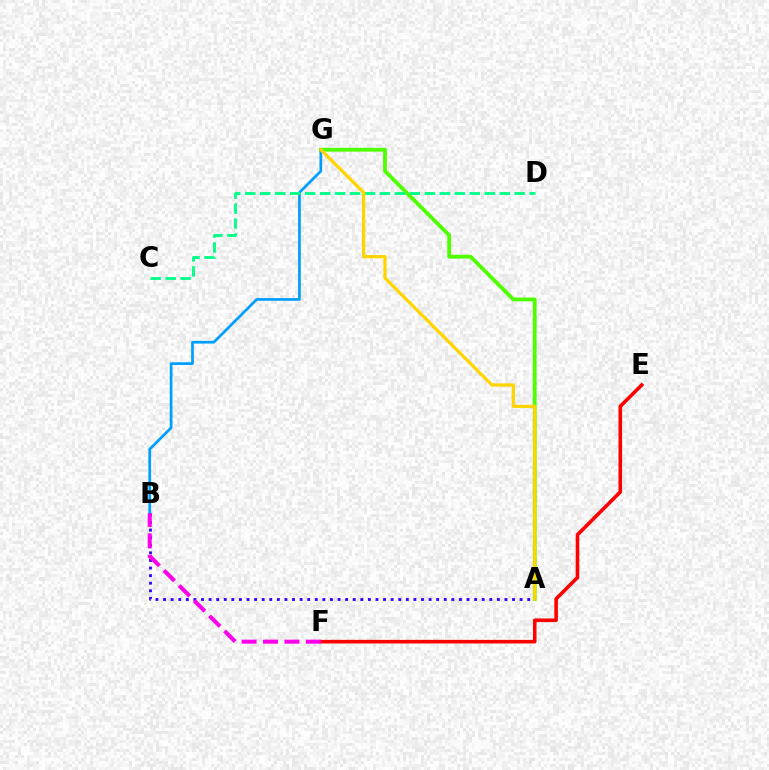{('A', 'B'): [{'color': '#3700ff', 'line_style': 'dotted', 'thickness': 2.06}], ('E', 'F'): [{'color': '#ff0000', 'line_style': 'solid', 'thickness': 2.59}], ('A', 'G'): [{'color': '#4fff00', 'line_style': 'solid', 'thickness': 2.75}, {'color': '#ffd500', 'line_style': 'solid', 'thickness': 2.33}], ('B', 'G'): [{'color': '#009eff', 'line_style': 'solid', 'thickness': 1.94}], ('C', 'D'): [{'color': '#00ff86', 'line_style': 'dashed', 'thickness': 2.03}], ('B', 'F'): [{'color': '#ff00ed', 'line_style': 'dashed', 'thickness': 2.91}]}